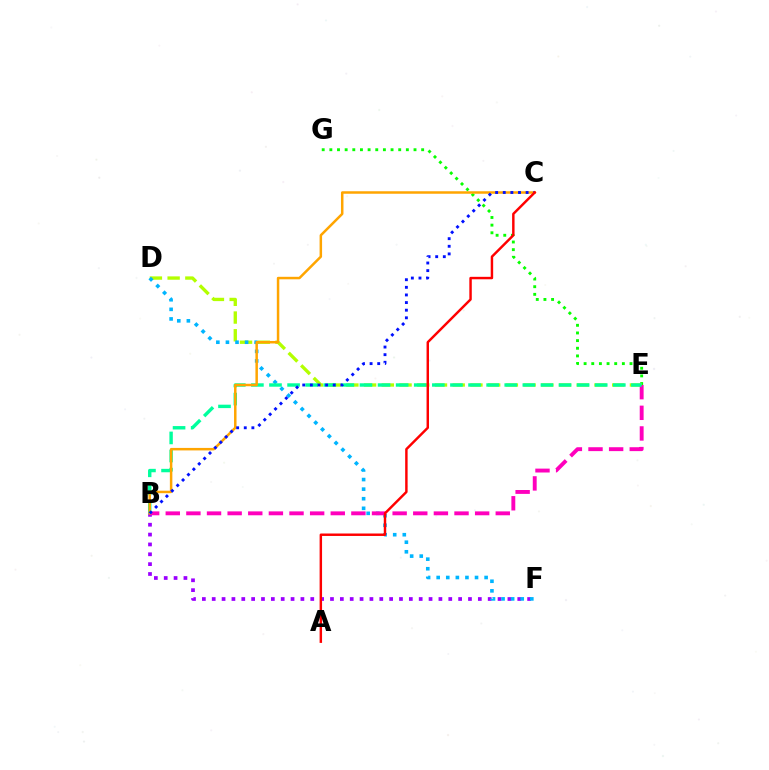{('B', 'F'): [{'color': '#9b00ff', 'line_style': 'dotted', 'thickness': 2.68}], ('E', 'G'): [{'color': '#08ff00', 'line_style': 'dotted', 'thickness': 2.08}], ('D', 'E'): [{'color': '#b3ff00', 'line_style': 'dashed', 'thickness': 2.41}], ('D', 'F'): [{'color': '#00b5ff', 'line_style': 'dotted', 'thickness': 2.6}], ('B', 'E'): [{'color': '#ff00bd', 'line_style': 'dashed', 'thickness': 2.8}, {'color': '#00ff9d', 'line_style': 'dashed', 'thickness': 2.46}], ('B', 'C'): [{'color': '#ffa500', 'line_style': 'solid', 'thickness': 1.8}, {'color': '#0010ff', 'line_style': 'dotted', 'thickness': 2.07}], ('A', 'C'): [{'color': '#ff0000', 'line_style': 'solid', 'thickness': 1.76}]}